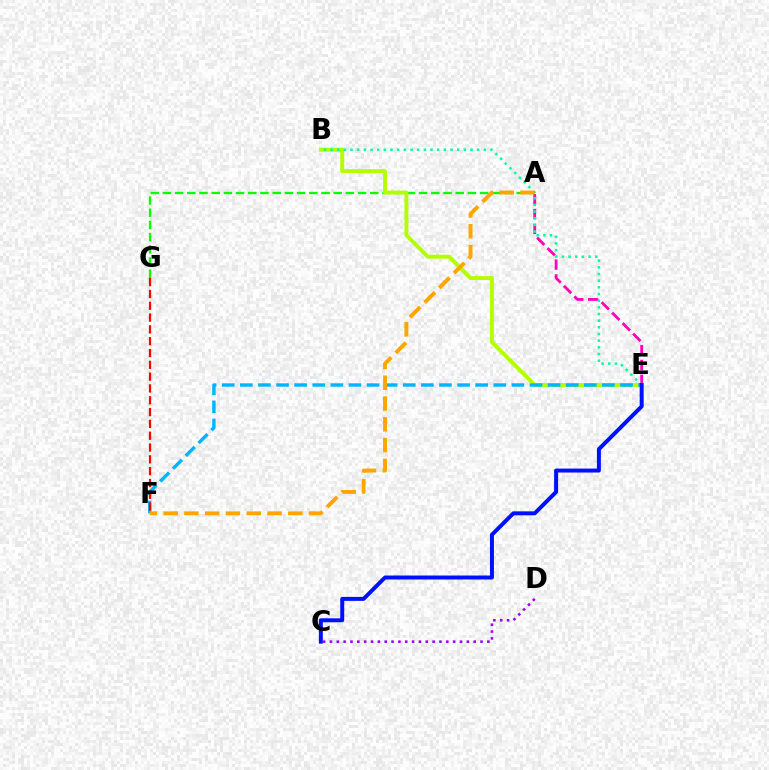{('A', 'G'): [{'color': '#08ff00', 'line_style': 'dashed', 'thickness': 1.66}], ('B', 'E'): [{'color': '#b3ff00', 'line_style': 'solid', 'thickness': 2.84}, {'color': '#00ff9d', 'line_style': 'dotted', 'thickness': 1.81}], ('A', 'E'): [{'color': '#ff00bd', 'line_style': 'dashed', 'thickness': 2.02}], ('E', 'F'): [{'color': '#00b5ff', 'line_style': 'dashed', 'thickness': 2.46}], ('F', 'G'): [{'color': '#ff0000', 'line_style': 'dashed', 'thickness': 1.6}], ('C', 'D'): [{'color': '#9b00ff', 'line_style': 'dotted', 'thickness': 1.86}], ('C', 'E'): [{'color': '#0010ff', 'line_style': 'solid', 'thickness': 2.86}], ('A', 'F'): [{'color': '#ffa500', 'line_style': 'dashed', 'thickness': 2.82}]}